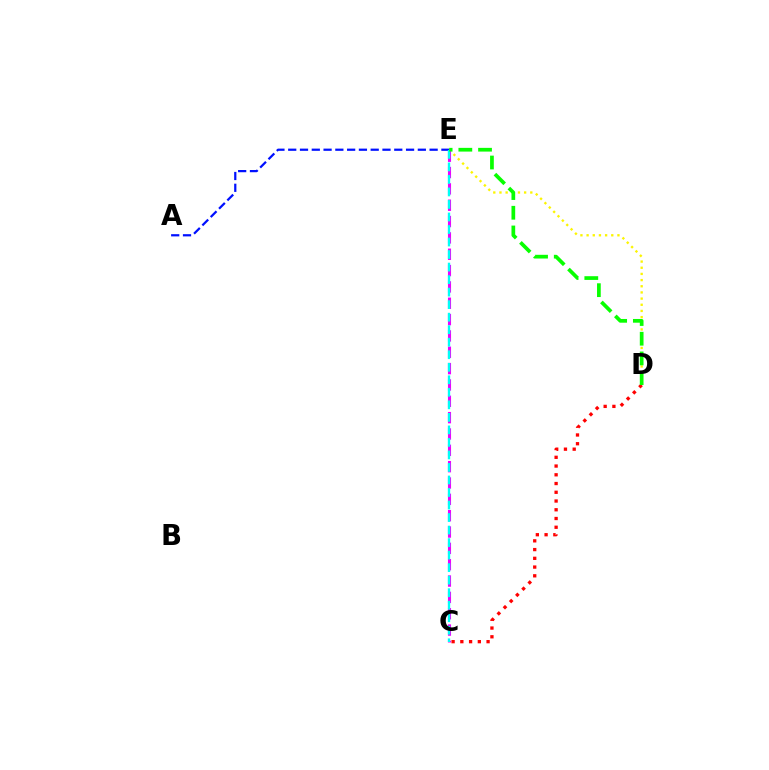{('A', 'E'): [{'color': '#0010ff', 'line_style': 'dashed', 'thickness': 1.6}], ('D', 'E'): [{'color': '#fcf500', 'line_style': 'dotted', 'thickness': 1.68}, {'color': '#08ff00', 'line_style': 'dashed', 'thickness': 2.68}], ('C', 'D'): [{'color': '#ff0000', 'line_style': 'dotted', 'thickness': 2.38}], ('C', 'E'): [{'color': '#ee00ff', 'line_style': 'dashed', 'thickness': 2.22}, {'color': '#00fff6', 'line_style': 'dashed', 'thickness': 1.7}]}